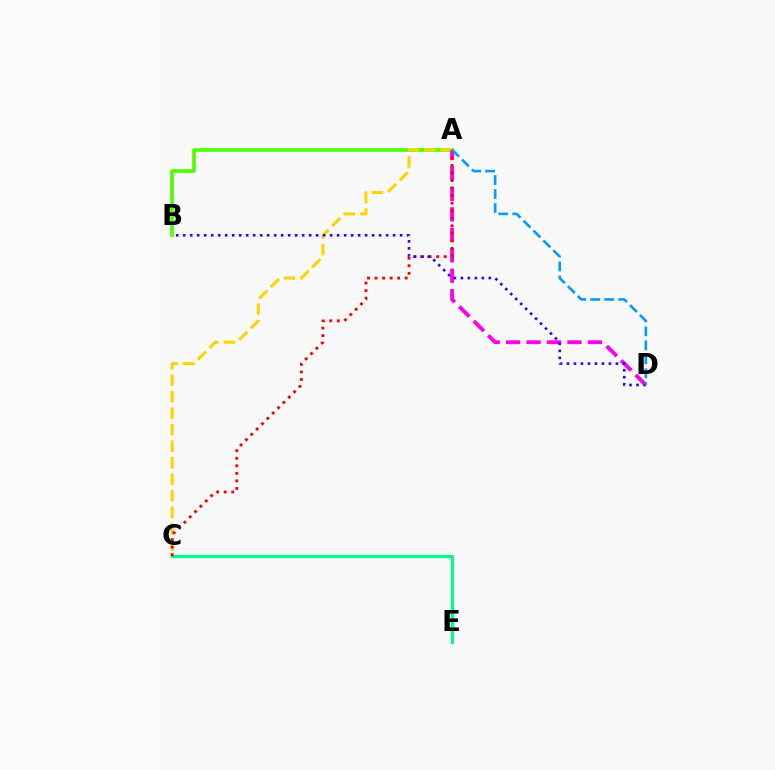{('A', 'B'): [{'color': '#4fff00', 'line_style': 'solid', 'thickness': 2.64}], ('A', 'D'): [{'color': '#ff00ed', 'line_style': 'dashed', 'thickness': 2.78}, {'color': '#009eff', 'line_style': 'dashed', 'thickness': 1.9}], ('A', 'C'): [{'color': '#ffd500', 'line_style': 'dashed', 'thickness': 2.24}, {'color': '#ff0000', 'line_style': 'dotted', 'thickness': 2.05}], ('C', 'E'): [{'color': '#00ff86', 'line_style': 'solid', 'thickness': 2.3}], ('B', 'D'): [{'color': '#3700ff', 'line_style': 'dotted', 'thickness': 1.9}]}